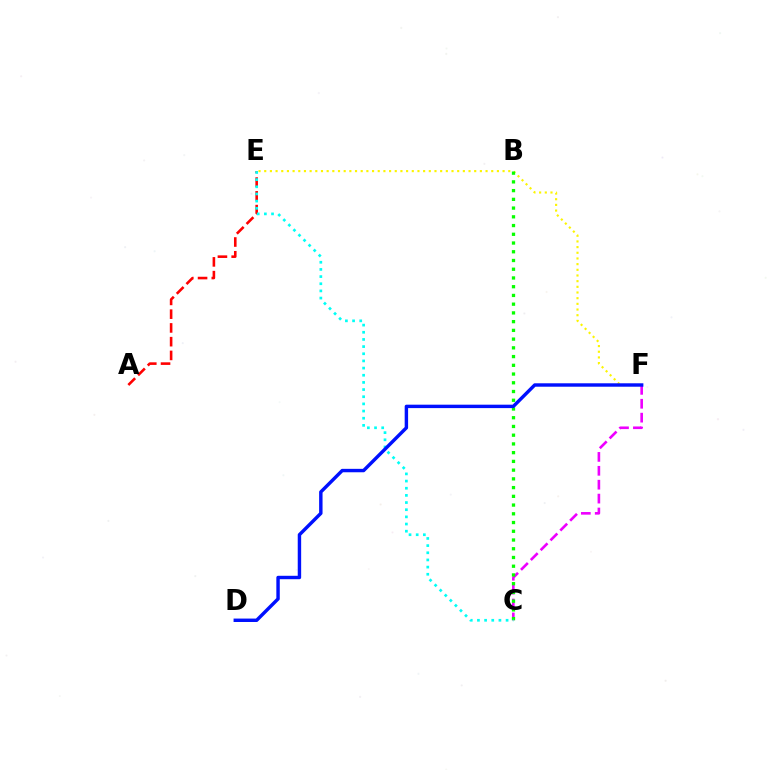{('E', 'F'): [{'color': '#fcf500', 'line_style': 'dotted', 'thickness': 1.54}], ('A', 'E'): [{'color': '#ff0000', 'line_style': 'dashed', 'thickness': 1.87}], ('C', 'F'): [{'color': '#ee00ff', 'line_style': 'dashed', 'thickness': 1.89}], ('B', 'C'): [{'color': '#08ff00', 'line_style': 'dotted', 'thickness': 2.37}], ('C', 'E'): [{'color': '#00fff6', 'line_style': 'dotted', 'thickness': 1.95}], ('D', 'F'): [{'color': '#0010ff', 'line_style': 'solid', 'thickness': 2.46}]}